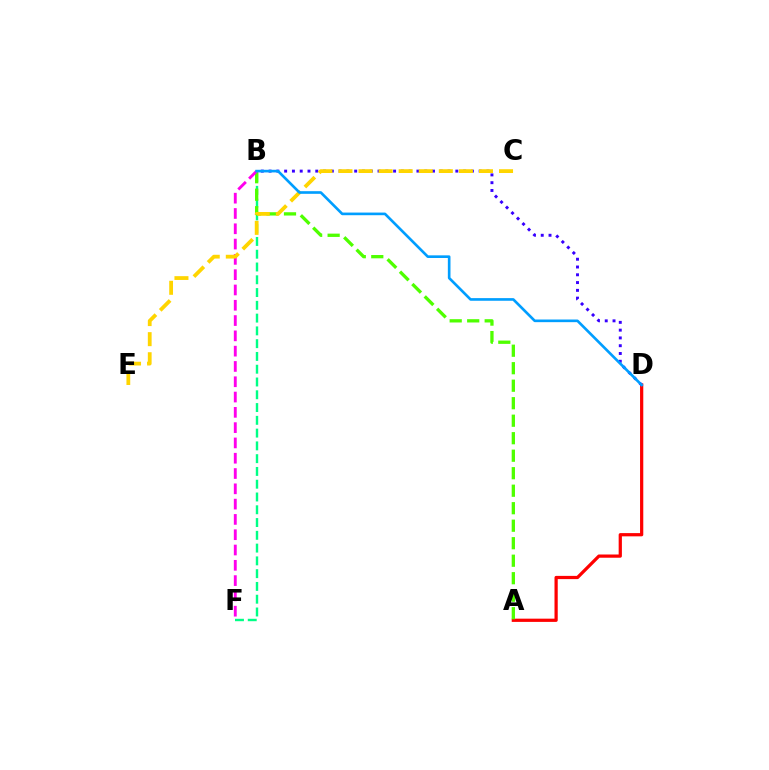{('A', 'D'): [{'color': '#ff0000', 'line_style': 'solid', 'thickness': 2.33}], ('B', 'F'): [{'color': '#00ff86', 'line_style': 'dashed', 'thickness': 1.74}, {'color': '#ff00ed', 'line_style': 'dashed', 'thickness': 2.08}], ('A', 'B'): [{'color': '#4fff00', 'line_style': 'dashed', 'thickness': 2.38}], ('B', 'D'): [{'color': '#3700ff', 'line_style': 'dotted', 'thickness': 2.11}, {'color': '#009eff', 'line_style': 'solid', 'thickness': 1.9}], ('C', 'E'): [{'color': '#ffd500', 'line_style': 'dashed', 'thickness': 2.73}]}